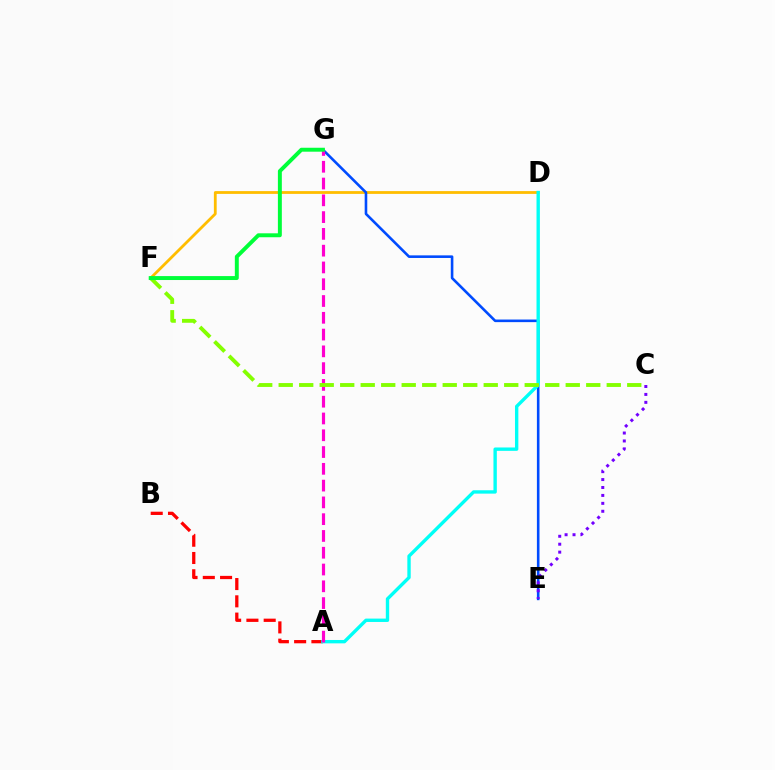{('A', 'B'): [{'color': '#ff0000', 'line_style': 'dashed', 'thickness': 2.35}], ('D', 'F'): [{'color': '#ffbd00', 'line_style': 'solid', 'thickness': 2.01}], ('E', 'G'): [{'color': '#004bff', 'line_style': 'solid', 'thickness': 1.87}], ('C', 'E'): [{'color': '#7200ff', 'line_style': 'dotted', 'thickness': 2.15}], ('A', 'D'): [{'color': '#00fff6', 'line_style': 'solid', 'thickness': 2.43}], ('A', 'G'): [{'color': '#ff00cf', 'line_style': 'dashed', 'thickness': 2.28}], ('C', 'F'): [{'color': '#84ff00', 'line_style': 'dashed', 'thickness': 2.79}], ('F', 'G'): [{'color': '#00ff39', 'line_style': 'solid', 'thickness': 2.84}]}